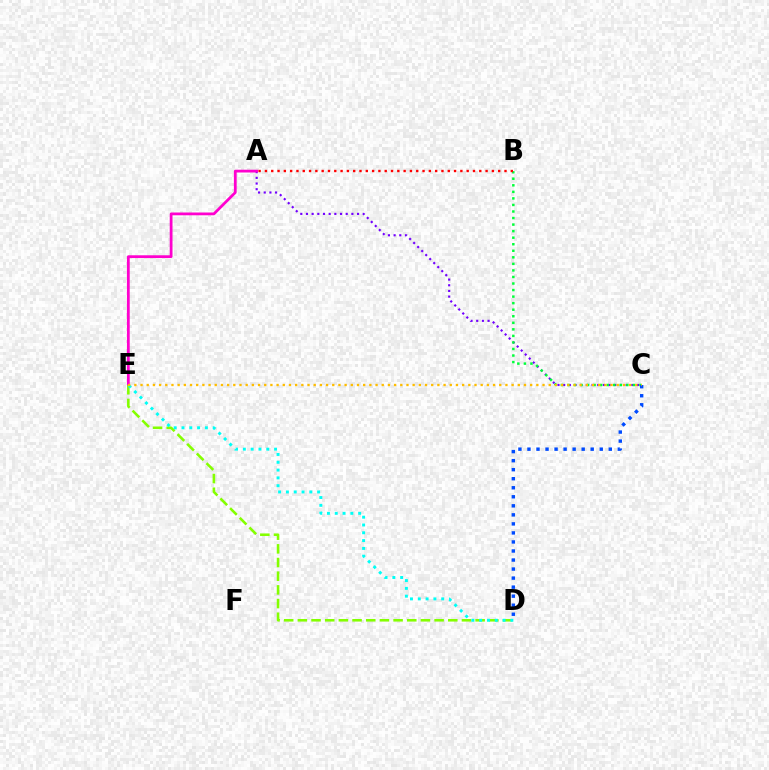{('A', 'C'): [{'color': '#7200ff', 'line_style': 'dotted', 'thickness': 1.54}], ('A', 'E'): [{'color': '#ff00cf', 'line_style': 'solid', 'thickness': 2.0}], ('B', 'C'): [{'color': '#00ff39', 'line_style': 'dotted', 'thickness': 1.78}], ('D', 'E'): [{'color': '#84ff00', 'line_style': 'dashed', 'thickness': 1.86}, {'color': '#00fff6', 'line_style': 'dotted', 'thickness': 2.12}], ('C', 'D'): [{'color': '#004bff', 'line_style': 'dotted', 'thickness': 2.45}], ('A', 'B'): [{'color': '#ff0000', 'line_style': 'dotted', 'thickness': 1.71}], ('C', 'E'): [{'color': '#ffbd00', 'line_style': 'dotted', 'thickness': 1.68}]}